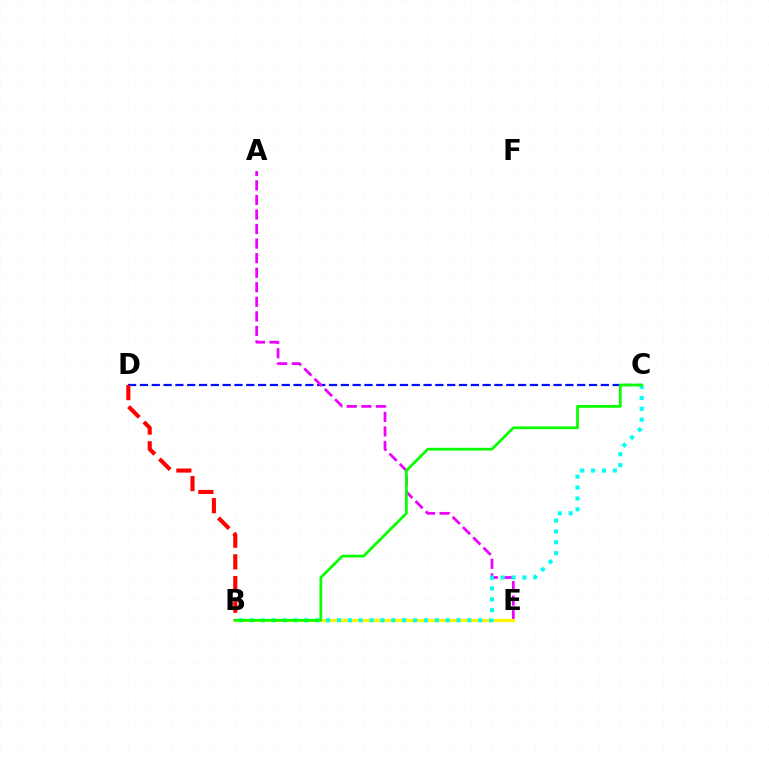{('C', 'D'): [{'color': '#0010ff', 'line_style': 'dashed', 'thickness': 1.61}], ('A', 'E'): [{'color': '#ee00ff', 'line_style': 'dashed', 'thickness': 1.98}], ('B', 'E'): [{'color': '#fcf500', 'line_style': 'solid', 'thickness': 2.3}], ('B', 'D'): [{'color': '#ff0000', 'line_style': 'dashed', 'thickness': 2.95}], ('B', 'C'): [{'color': '#00fff6', 'line_style': 'dotted', 'thickness': 2.95}, {'color': '#08ff00', 'line_style': 'solid', 'thickness': 1.97}]}